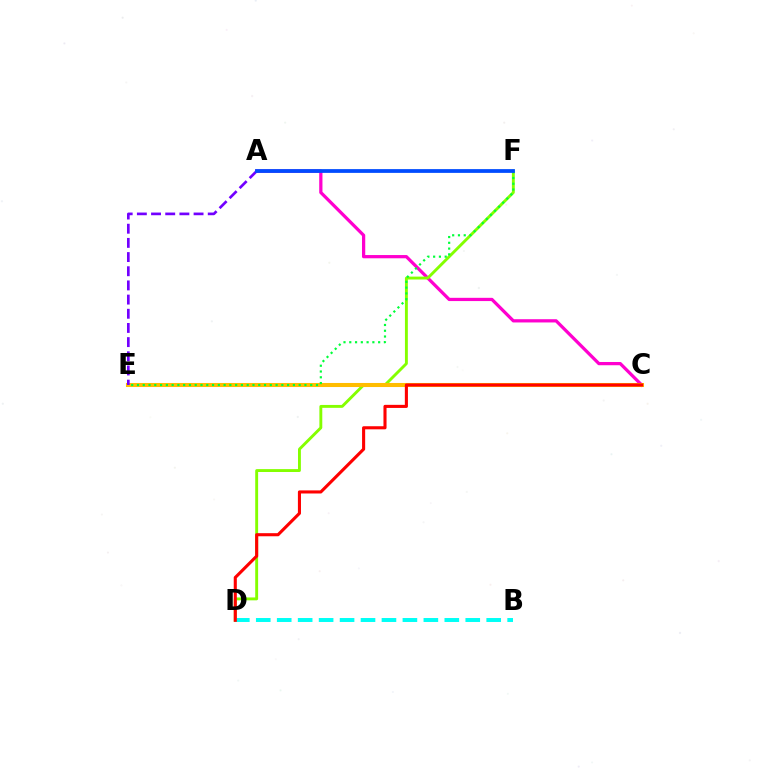{('A', 'C'): [{'color': '#ff00cf', 'line_style': 'solid', 'thickness': 2.34}], ('D', 'F'): [{'color': '#84ff00', 'line_style': 'solid', 'thickness': 2.08}], ('C', 'E'): [{'color': '#ffbd00', 'line_style': 'solid', 'thickness': 2.92}], ('A', 'E'): [{'color': '#7200ff', 'line_style': 'dashed', 'thickness': 1.93}], ('B', 'D'): [{'color': '#00fff6', 'line_style': 'dashed', 'thickness': 2.85}], ('E', 'F'): [{'color': '#00ff39', 'line_style': 'dotted', 'thickness': 1.57}], ('C', 'D'): [{'color': '#ff0000', 'line_style': 'solid', 'thickness': 2.22}], ('A', 'F'): [{'color': '#004bff', 'line_style': 'solid', 'thickness': 2.71}]}